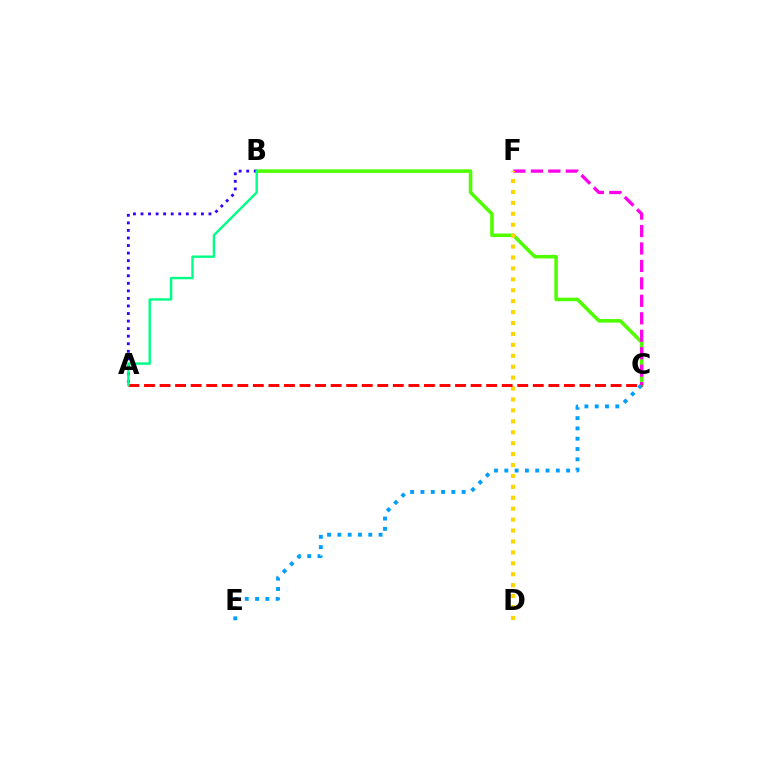{('B', 'C'): [{'color': '#4fff00', 'line_style': 'solid', 'thickness': 2.56}], ('C', 'E'): [{'color': '#009eff', 'line_style': 'dotted', 'thickness': 2.8}], ('C', 'F'): [{'color': '#ff00ed', 'line_style': 'dashed', 'thickness': 2.37}], ('D', 'F'): [{'color': '#ffd500', 'line_style': 'dotted', 'thickness': 2.97}], ('A', 'C'): [{'color': '#ff0000', 'line_style': 'dashed', 'thickness': 2.11}], ('A', 'B'): [{'color': '#3700ff', 'line_style': 'dotted', 'thickness': 2.05}, {'color': '#00ff86', 'line_style': 'solid', 'thickness': 1.73}]}